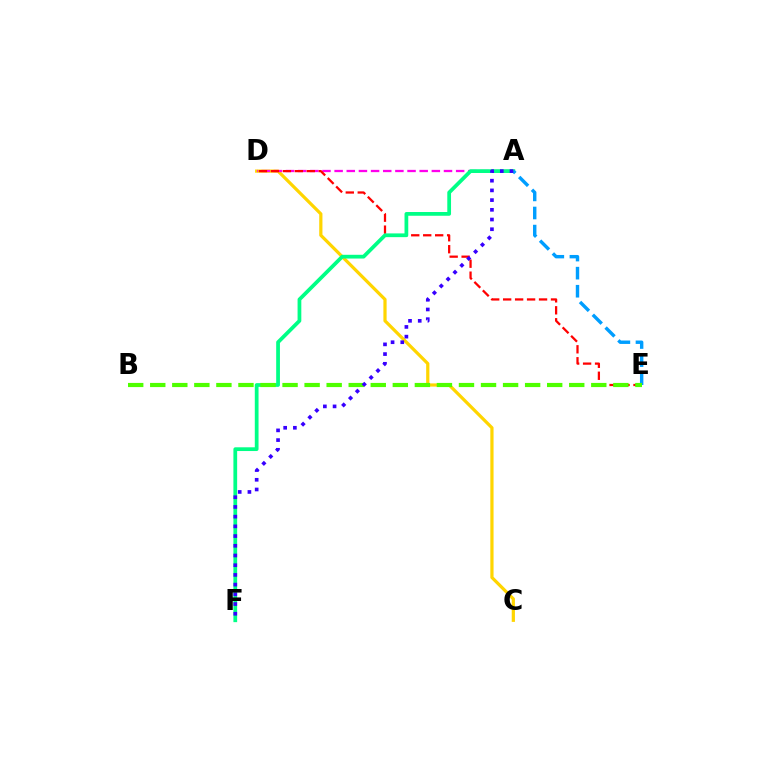{('C', 'D'): [{'color': '#ffd500', 'line_style': 'solid', 'thickness': 2.32}], ('A', 'D'): [{'color': '#ff00ed', 'line_style': 'dashed', 'thickness': 1.65}], ('D', 'E'): [{'color': '#ff0000', 'line_style': 'dashed', 'thickness': 1.63}], ('A', 'F'): [{'color': '#00ff86', 'line_style': 'solid', 'thickness': 2.7}, {'color': '#3700ff', 'line_style': 'dotted', 'thickness': 2.64}], ('A', 'E'): [{'color': '#009eff', 'line_style': 'dashed', 'thickness': 2.46}], ('B', 'E'): [{'color': '#4fff00', 'line_style': 'dashed', 'thickness': 3.0}]}